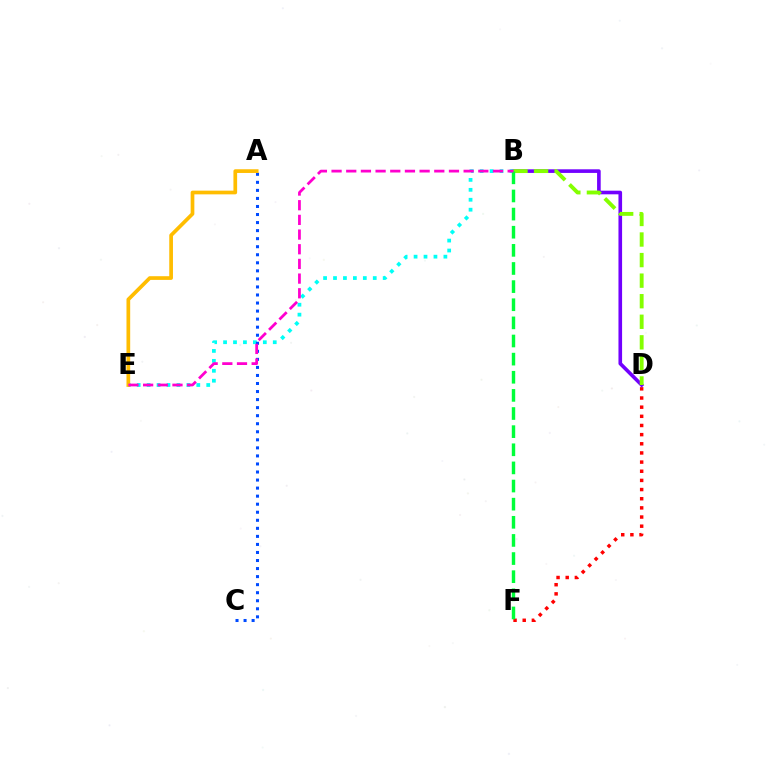{('D', 'F'): [{'color': '#ff0000', 'line_style': 'dotted', 'thickness': 2.49}], ('B', 'D'): [{'color': '#7200ff', 'line_style': 'solid', 'thickness': 2.61}, {'color': '#84ff00', 'line_style': 'dashed', 'thickness': 2.79}], ('B', 'E'): [{'color': '#00fff6', 'line_style': 'dotted', 'thickness': 2.7}, {'color': '#ff00cf', 'line_style': 'dashed', 'thickness': 1.99}], ('A', 'C'): [{'color': '#004bff', 'line_style': 'dotted', 'thickness': 2.19}], ('B', 'F'): [{'color': '#00ff39', 'line_style': 'dashed', 'thickness': 2.46}], ('A', 'E'): [{'color': '#ffbd00', 'line_style': 'solid', 'thickness': 2.67}]}